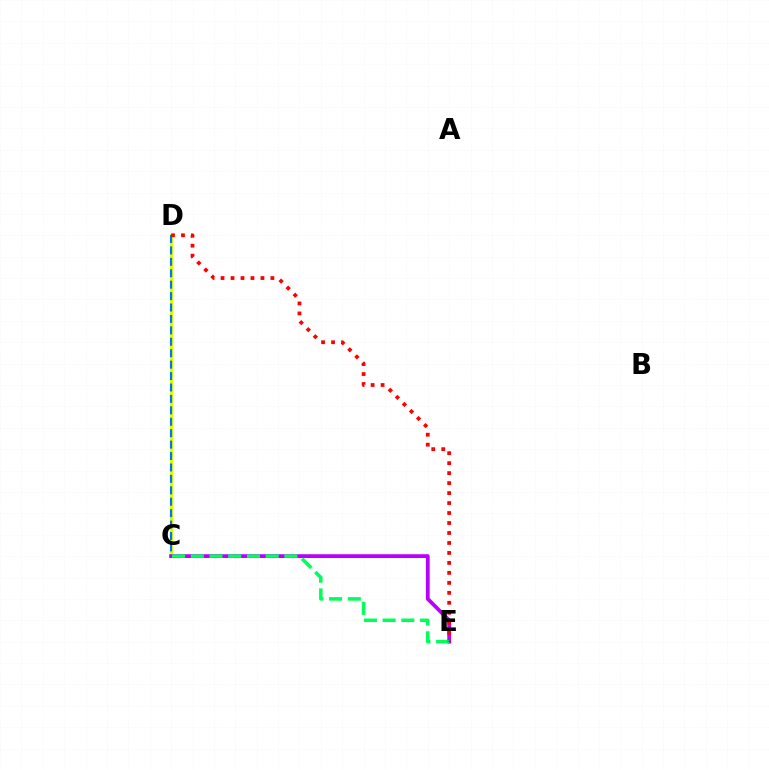{('C', 'D'): [{'color': '#d1ff00', 'line_style': 'solid', 'thickness': 2.13}, {'color': '#0074ff', 'line_style': 'dashed', 'thickness': 1.55}], ('C', 'E'): [{'color': '#b900ff', 'line_style': 'solid', 'thickness': 2.72}, {'color': '#00ff5c', 'line_style': 'dashed', 'thickness': 2.54}], ('D', 'E'): [{'color': '#ff0000', 'line_style': 'dotted', 'thickness': 2.71}]}